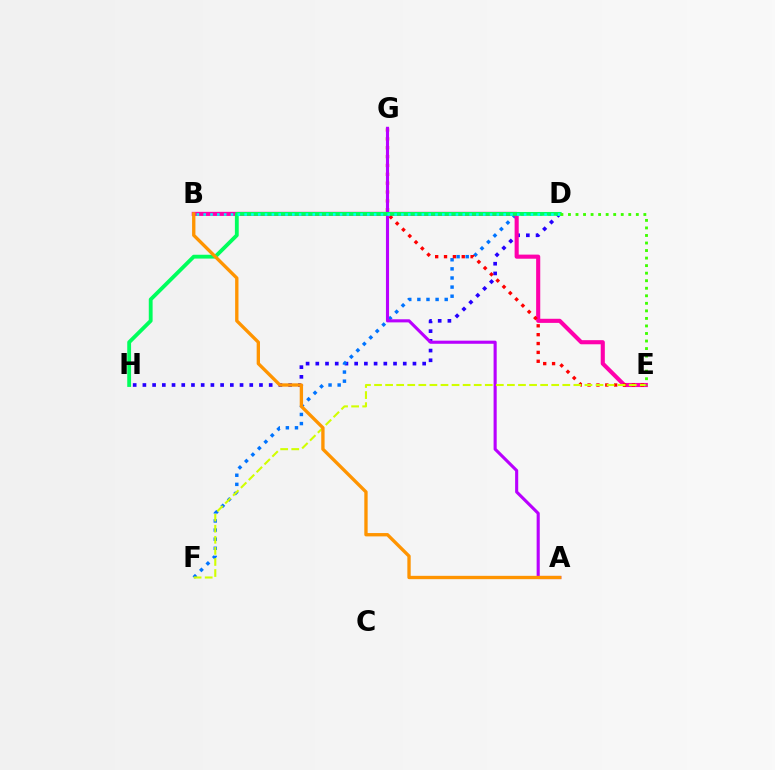{('D', 'H'): [{'color': '#2500ff', 'line_style': 'dotted', 'thickness': 2.64}, {'color': '#00ff5c', 'line_style': 'solid', 'thickness': 2.76}], ('D', 'F'): [{'color': '#0074ff', 'line_style': 'dotted', 'thickness': 2.48}], ('B', 'E'): [{'color': '#ff00ac', 'line_style': 'solid', 'thickness': 2.96}], ('E', 'G'): [{'color': '#ff0000', 'line_style': 'dotted', 'thickness': 2.41}], ('A', 'G'): [{'color': '#b900ff', 'line_style': 'solid', 'thickness': 2.23}], ('B', 'D'): [{'color': '#00fff6', 'line_style': 'dotted', 'thickness': 1.85}], ('E', 'F'): [{'color': '#d1ff00', 'line_style': 'dashed', 'thickness': 1.5}], ('A', 'B'): [{'color': '#ff9400', 'line_style': 'solid', 'thickness': 2.4}], ('D', 'E'): [{'color': '#3dff00', 'line_style': 'dotted', 'thickness': 2.05}]}